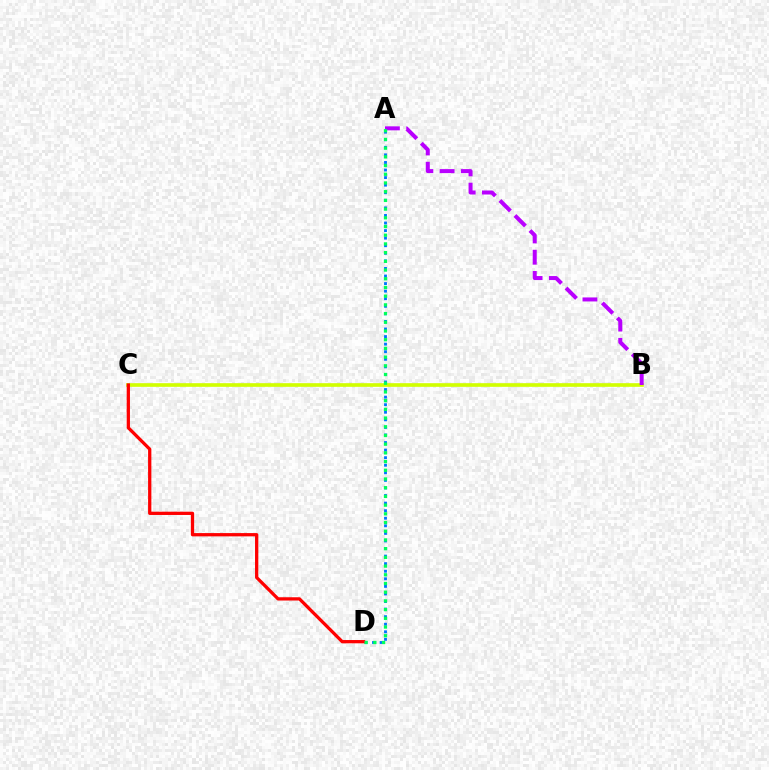{('B', 'C'): [{'color': '#d1ff00', 'line_style': 'solid', 'thickness': 2.63}], ('A', 'D'): [{'color': '#0074ff', 'line_style': 'dotted', 'thickness': 2.06}, {'color': '#00ff5c', 'line_style': 'dotted', 'thickness': 2.37}], ('C', 'D'): [{'color': '#ff0000', 'line_style': 'solid', 'thickness': 2.36}], ('A', 'B'): [{'color': '#b900ff', 'line_style': 'dashed', 'thickness': 2.88}]}